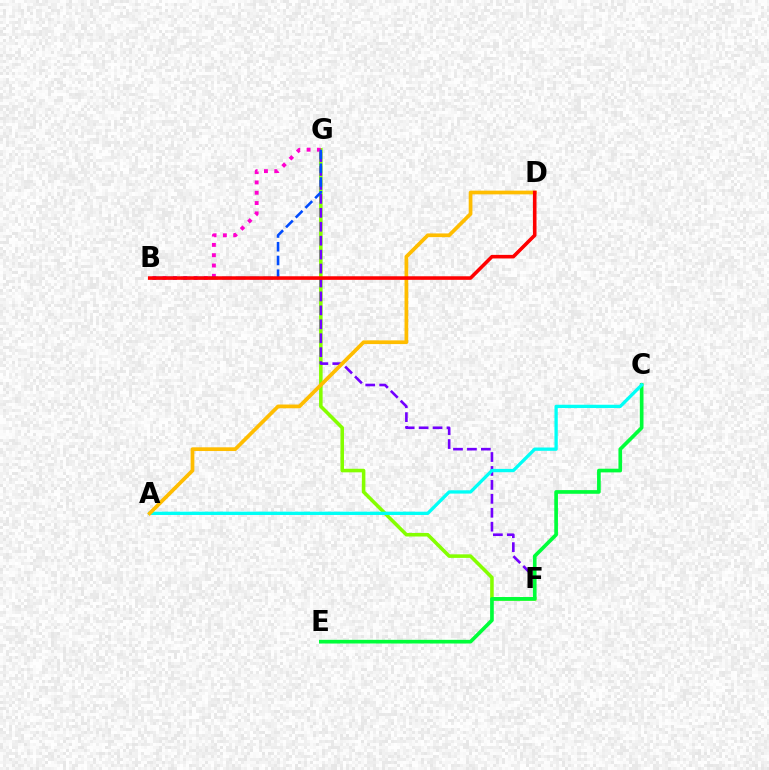{('F', 'G'): [{'color': '#84ff00', 'line_style': 'solid', 'thickness': 2.56}, {'color': '#7200ff', 'line_style': 'dashed', 'thickness': 1.89}], ('C', 'E'): [{'color': '#00ff39', 'line_style': 'solid', 'thickness': 2.64}], ('A', 'C'): [{'color': '#00fff6', 'line_style': 'solid', 'thickness': 2.37}], ('A', 'D'): [{'color': '#ffbd00', 'line_style': 'solid', 'thickness': 2.68}], ('B', 'G'): [{'color': '#ff00cf', 'line_style': 'dotted', 'thickness': 2.8}, {'color': '#004bff', 'line_style': 'dashed', 'thickness': 1.87}], ('B', 'D'): [{'color': '#ff0000', 'line_style': 'solid', 'thickness': 2.57}]}